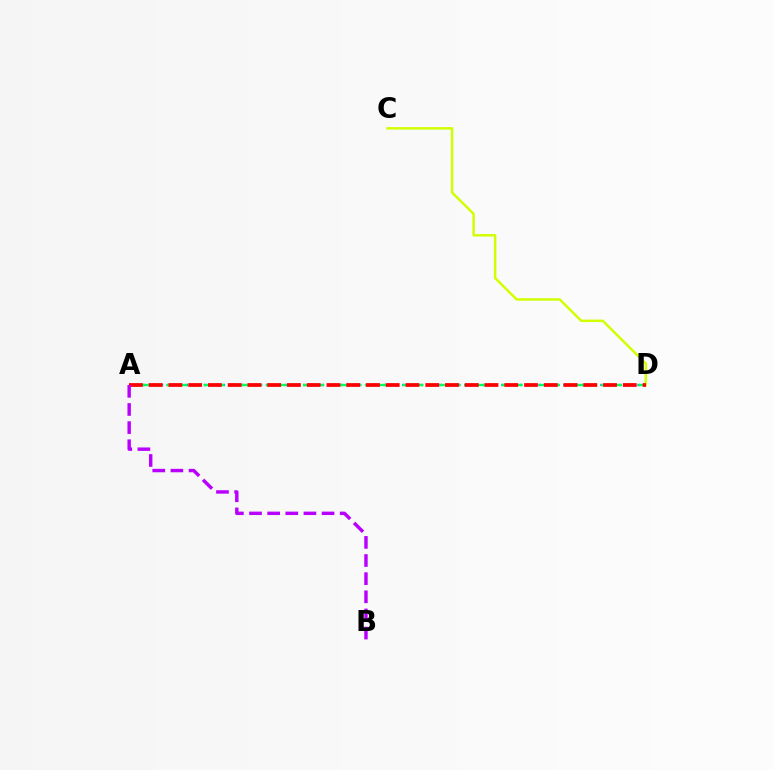{('C', 'D'): [{'color': '#d1ff00', 'line_style': 'solid', 'thickness': 1.78}], ('A', 'D'): [{'color': '#0074ff', 'line_style': 'dotted', 'thickness': 1.68}, {'color': '#00ff5c', 'line_style': 'dashed', 'thickness': 1.69}, {'color': '#ff0000', 'line_style': 'dashed', 'thickness': 2.68}], ('A', 'B'): [{'color': '#b900ff', 'line_style': 'dashed', 'thickness': 2.46}]}